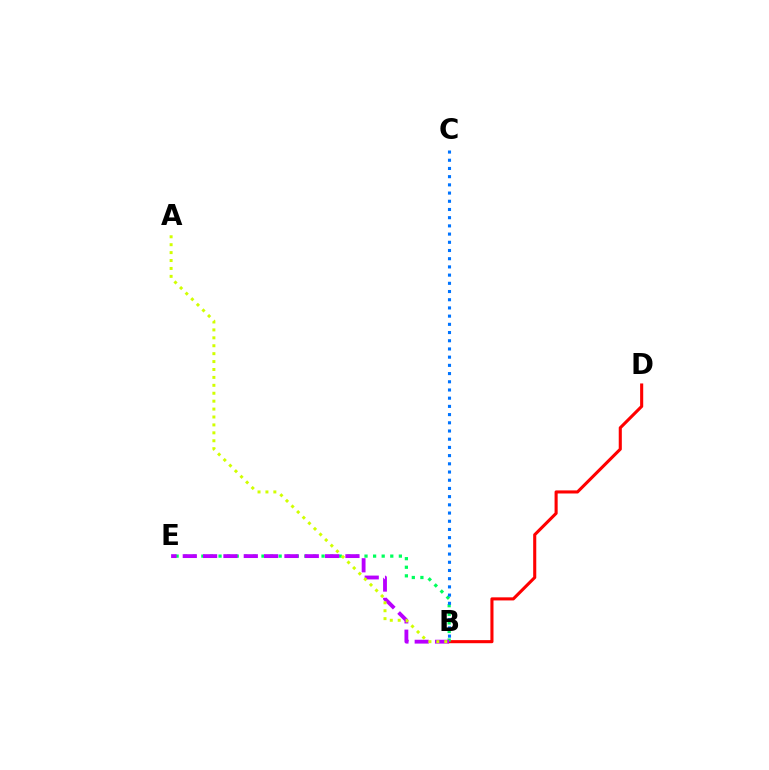{('B', 'D'): [{'color': '#ff0000', 'line_style': 'solid', 'thickness': 2.22}], ('B', 'E'): [{'color': '#00ff5c', 'line_style': 'dotted', 'thickness': 2.33}, {'color': '#b900ff', 'line_style': 'dashed', 'thickness': 2.76}], ('A', 'B'): [{'color': '#d1ff00', 'line_style': 'dotted', 'thickness': 2.15}], ('B', 'C'): [{'color': '#0074ff', 'line_style': 'dotted', 'thickness': 2.23}]}